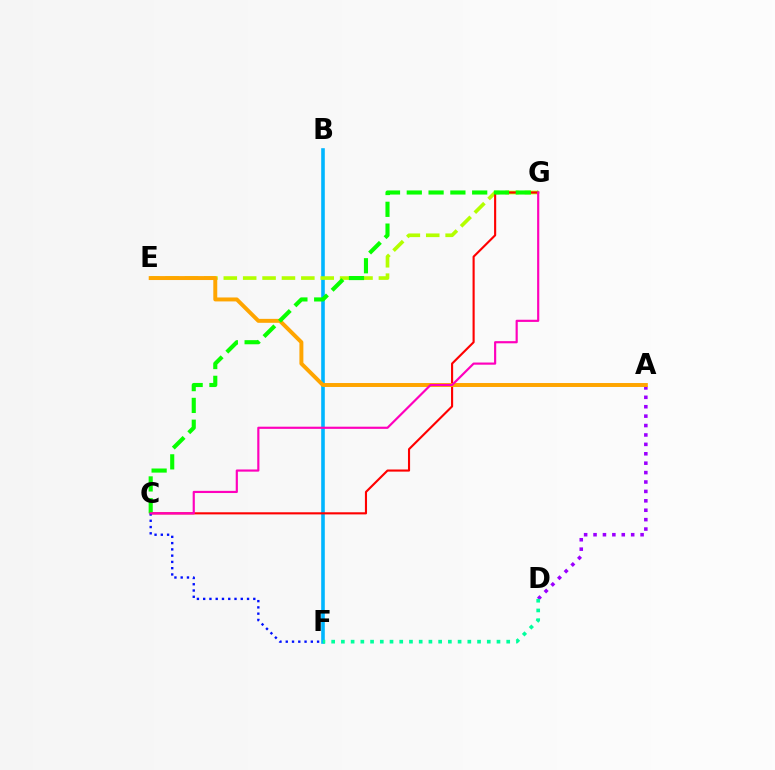{('B', 'F'): [{'color': '#00b5ff', 'line_style': 'solid', 'thickness': 2.6}], ('E', 'G'): [{'color': '#b3ff00', 'line_style': 'dashed', 'thickness': 2.63}], ('A', 'D'): [{'color': '#9b00ff', 'line_style': 'dotted', 'thickness': 2.56}], ('C', 'G'): [{'color': '#ff0000', 'line_style': 'solid', 'thickness': 1.53}, {'color': '#08ff00', 'line_style': 'dashed', 'thickness': 2.96}, {'color': '#ff00bd', 'line_style': 'solid', 'thickness': 1.56}], ('C', 'F'): [{'color': '#0010ff', 'line_style': 'dotted', 'thickness': 1.7}], ('A', 'E'): [{'color': '#ffa500', 'line_style': 'solid', 'thickness': 2.84}], ('D', 'F'): [{'color': '#00ff9d', 'line_style': 'dotted', 'thickness': 2.64}]}